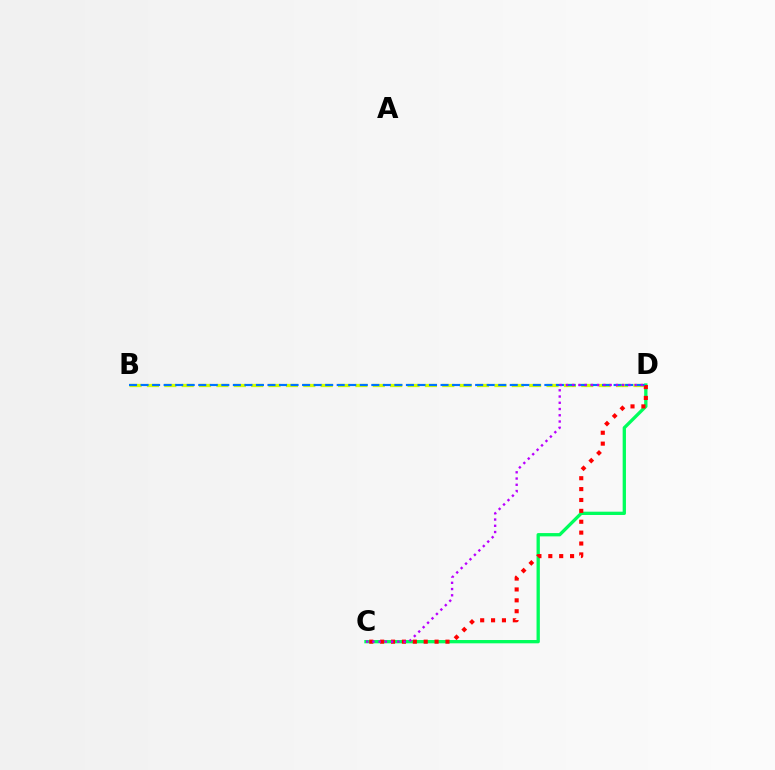{('B', 'D'): [{'color': '#d1ff00', 'line_style': 'dashed', 'thickness': 2.36}, {'color': '#0074ff', 'line_style': 'dashed', 'thickness': 1.57}], ('C', 'D'): [{'color': '#00ff5c', 'line_style': 'solid', 'thickness': 2.38}, {'color': '#ff0000', 'line_style': 'dotted', 'thickness': 2.96}, {'color': '#b900ff', 'line_style': 'dotted', 'thickness': 1.7}]}